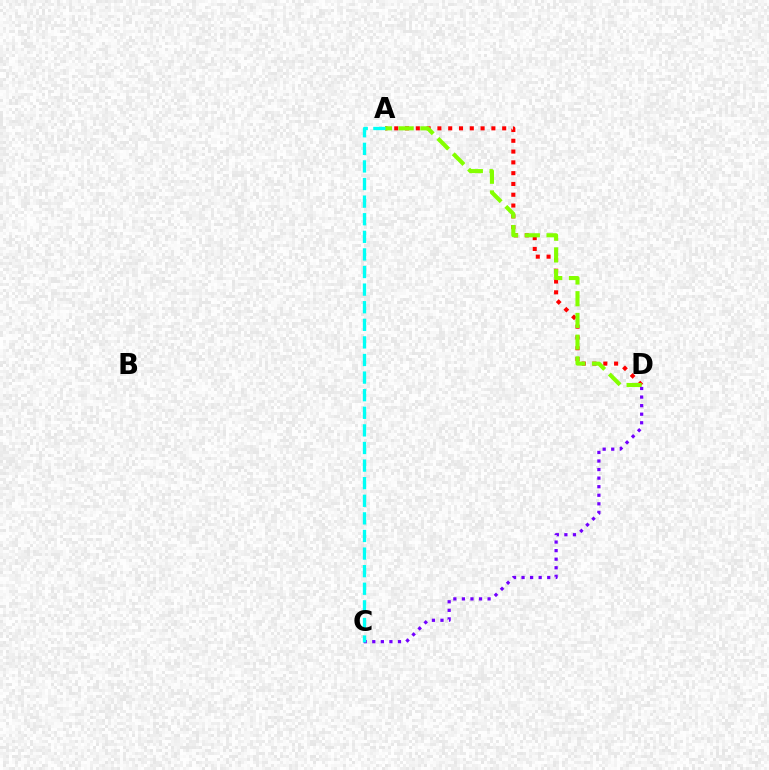{('A', 'D'): [{'color': '#ff0000', 'line_style': 'dotted', 'thickness': 2.93}, {'color': '#84ff00', 'line_style': 'dashed', 'thickness': 2.95}], ('C', 'D'): [{'color': '#7200ff', 'line_style': 'dotted', 'thickness': 2.33}], ('A', 'C'): [{'color': '#00fff6', 'line_style': 'dashed', 'thickness': 2.39}]}